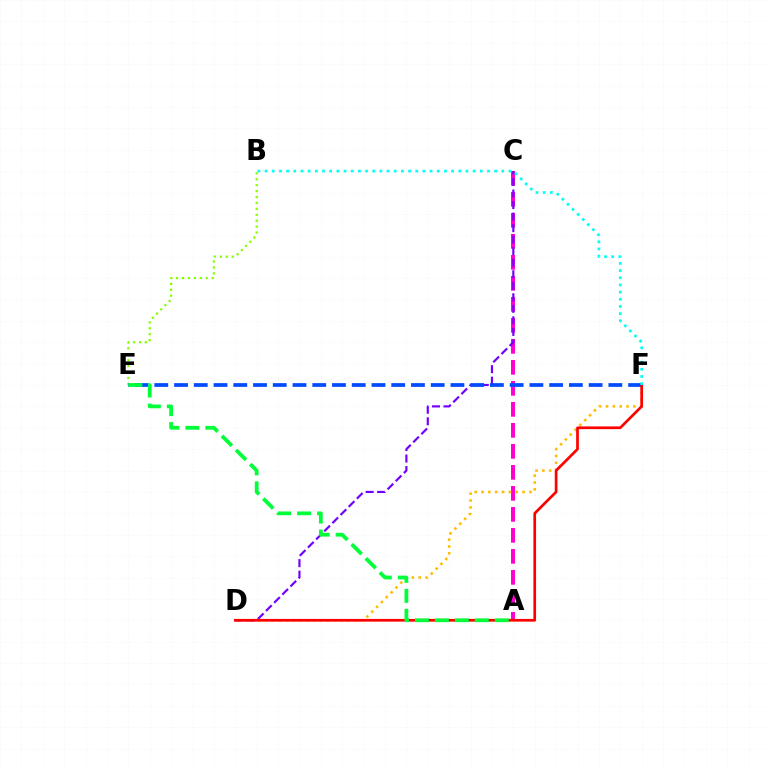{('A', 'C'): [{'color': '#ff00cf', 'line_style': 'dashed', 'thickness': 2.85}], ('D', 'F'): [{'color': '#ffbd00', 'line_style': 'dotted', 'thickness': 1.86}, {'color': '#ff0000', 'line_style': 'solid', 'thickness': 1.95}], ('B', 'E'): [{'color': '#84ff00', 'line_style': 'dotted', 'thickness': 1.61}], ('C', 'D'): [{'color': '#7200ff', 'line_style': 'dashed', 'thickness': 1.57}], ('E', 'F'): [{'color': '#004bff', 'line_style': 'dashed', 'thickness': 2.68}], ('B', 'F'): [{'color': '#00fff6', 'line_style': 'dotted', 'thickness': 1.95}], ('A', 'E'): [{'color': '#00ff39', 'line_style': 'dashed', 'thickness': 2.71}]}